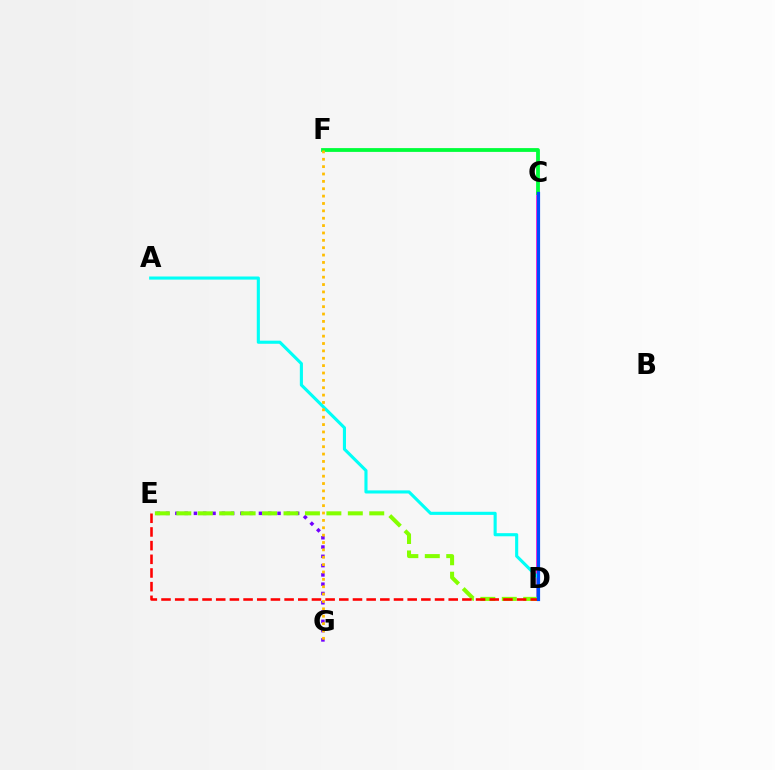{('C', 'D'): [{'color': '#ff00cf', 'line_style': 'solid', 'thickness': 2.61}, {'color': '#004bff', 'line_style': 'solid', 'thickness': 2.3}], ('E', 'G'): [{'color': '#7200ff', 'line_style': 'dotted', 'thickness': 2.52}], ('C', 'F'): [{'color': '#00ff39', 'line_style': 'solid', 'thickness': 2.73}], ('D', 'E'): [{'color': '#84ff00', 'line_style': 'dashed', 'thickness': 2.91}, {'color': '#ff0000', 'line_style': 'dashed', 'thickness': 1.86}], ('A', 'D'): [{'color': '#00fff6', 'line_style': 'solid', 'thickness': 2.24}], ('F', 'G'): [{'color': '#ffbd00', 'line_style': 'dotted', 'thickness': 2.0}]}